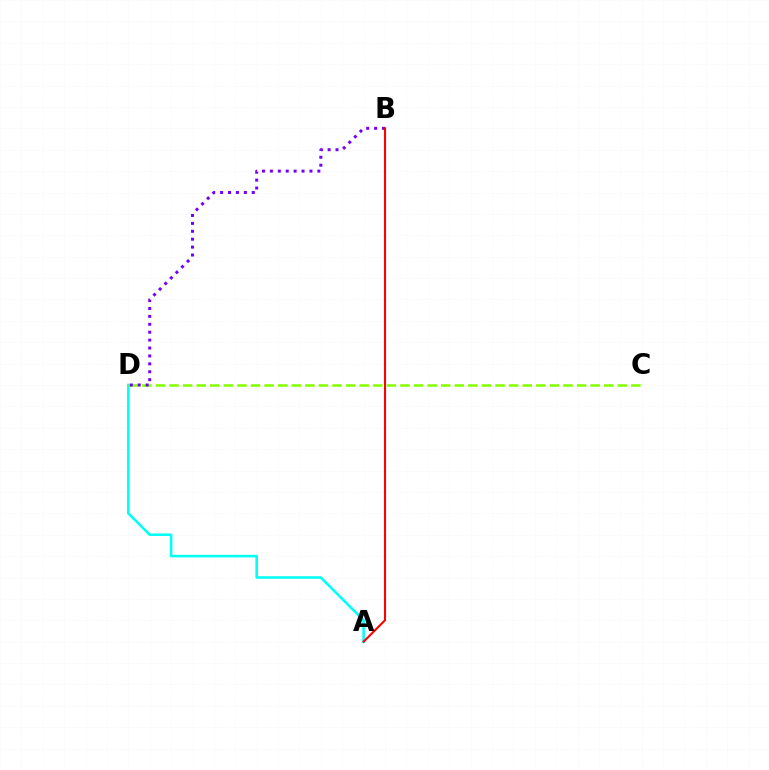{('A', 'D'): [{'color': '#00fff6', 'line_style': 'solid', 'thickness': 1.85}], ('C', 'D'): [{'color': '#84ff00', 'line_style': 'dashed', 'thickness': 1.85}], ('B', 'D'): [{'color': '#7200ff', 'line_style': 'dotted', 'thickness': 2.15}], ('A', 'B'): [{'color': '#ff0000', 'line_style': 'solid', 'thickness': 1.51}]}